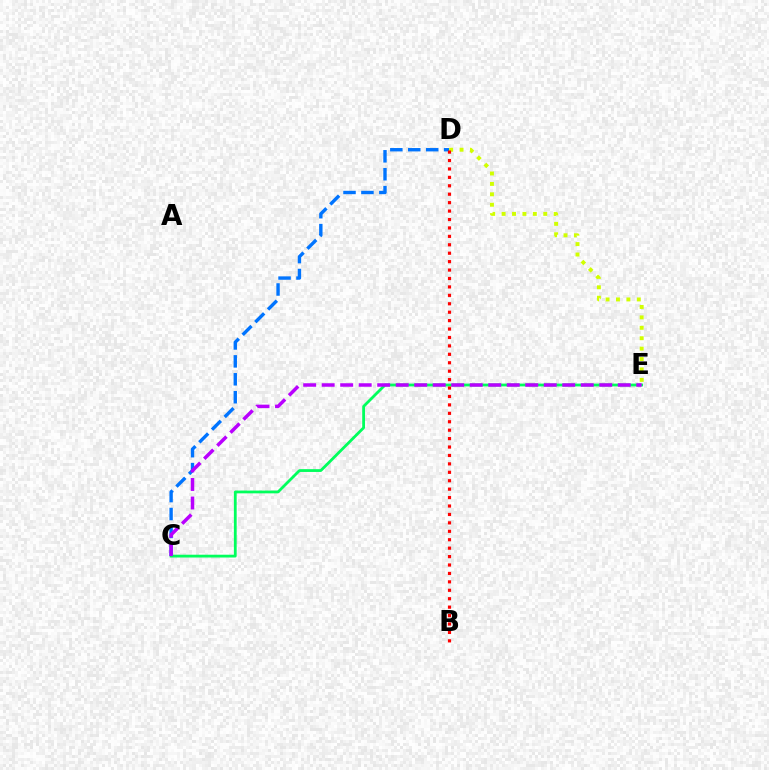{('C', 'D'): [{'color': '#0074ff', 'line_style': 'dashed', 'thickness': 2.43}], ('C', 'E'): [{'color': '#00ff5c', 'line_style': 'solid', 'thickness': 2.01}, {'color': '#b900ff', 'line_style': 'dashed', 'thickness': 2.51}], ('D', 'E'): [{'color': '#d1ff00', 'line_style': 'dotted', 'thickness': 2.83}], ('B', 'D'): [{'color': '#ff0000', 'line_style': 'dotted', 'thickness': 2.29}]}